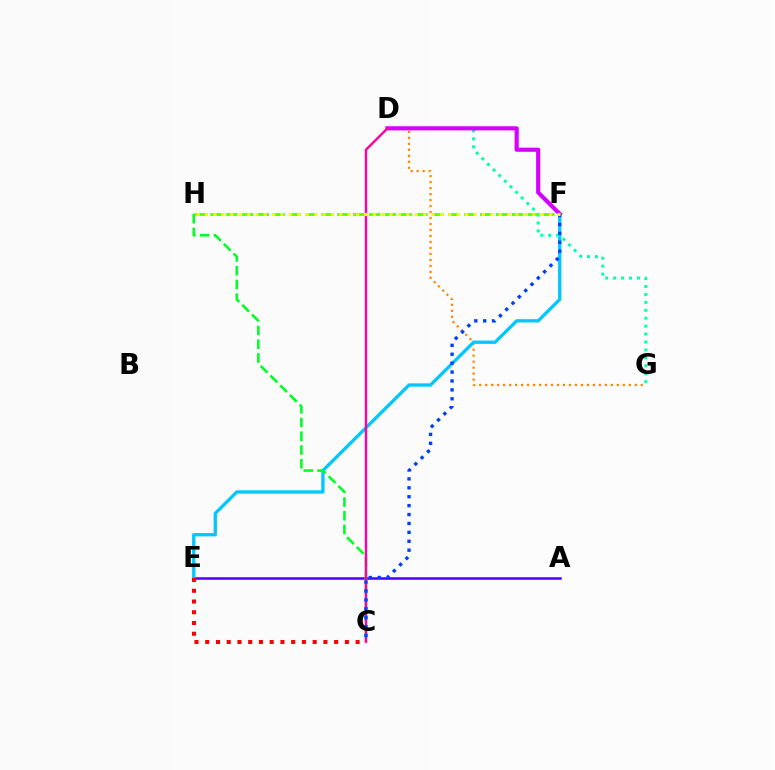{('A', 'E'): [{'color': '#4f00ff', 'line_style': 'solid', 'thickness': 1.83}], ('D', 'G'): [{'color': '#ff8800', 'line_style': 'dotted', 'thickness': 1.63}, {'color': '#00ffaf', 'line_style': 'dotted', 'thickness': 2.15}], ('E', 'F'): [{'color': '#00c7ff', 'line_style': 'solid', 'thickness': 2.37}], ('C', 'E'): [{'color': '#ff0000', 'line_style': 'dotted', 'thickness': 2.92}], ('C', 'H'): [{'color': '#00ff27', 'line_style': 'dashed', 'thickness': 1.87}], ('D', 'F'): [{'color': '#d600ff', 'line_style': 'solid', 'thickness': 2.98}], ('F', 'H'): [{'color': '#66ff00', 'line_style': 'dashed', 'thickness': 2.15}, {'color': '#eeff00', 'line_style': 'dotted', 'thickness': 2.28}], ('C', 'D'): [{'color': '#ff00a0', 'line_style': 'solid', 'thickness': 1.72}], ('C', 'F'): [{'color': '#003fff', 'line_style': 'dotted', 'thickness': 2.42}]}